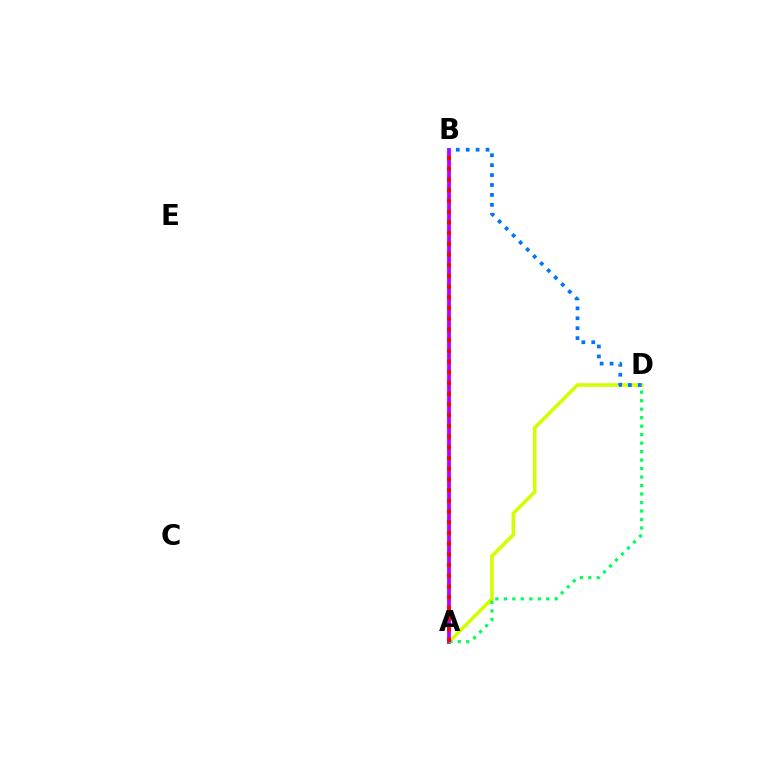{('A', 'D'): [{'color': '#d1ff00', 'line_style': 'solid', 'thickness': 2.61}, {'color': '#00ff5c', 'line_style': 'dotted', 'thickness': 2.3}], ('A', 'B'): [{'color': '#b900ff', 'line_style': 'solid', 'thickness': 2.75}, {'color': '#ff0000', 'line_style': 'dotted', 'thickness': 2.91}], ('B', 'D'): [{'color': '#0074ff', 'line_style': 'dotted', 'thickness': 2.7}]}